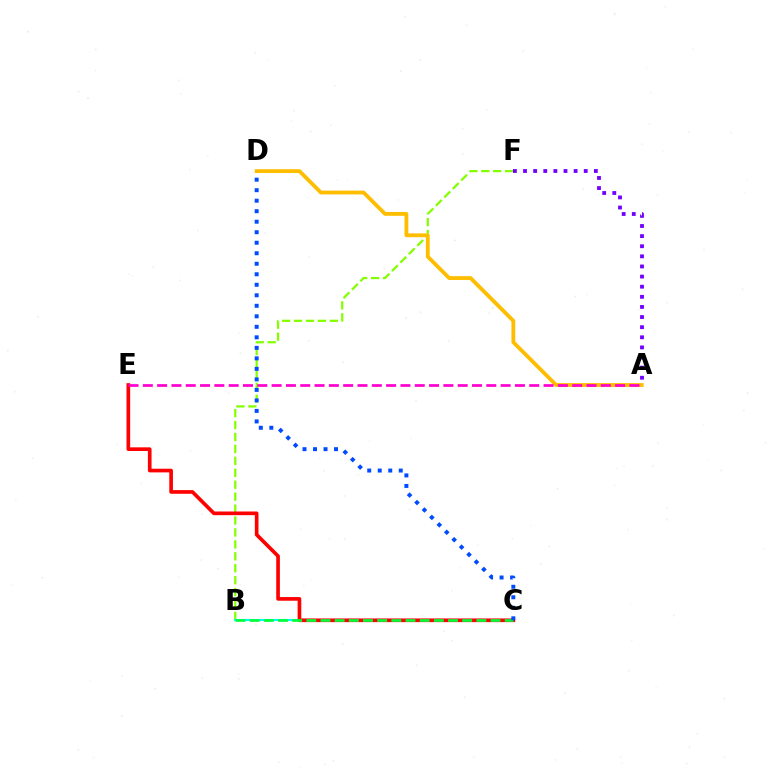{('B', 'F'): [{'color': '#84ff00', 'line_style': 'dashed', 'thickness': 1.62}], ('B', 'C'): [{'color': '#00fff6', 'line_style': 'solid', 'thickness': 1.51}, {'color': '#00ff39', 'line_style': 'dashed', 'thickness': 1.93}], ('A', 'F'): [{'color': '#7200ff', 'line_style': 'dotted', 'thickness': 2.75}], ('C', 'E'): [{'color': '#ff0000', 'line_style': 'solid', 'thickness': 2.64}], ('A', 'D'): [{'color': '#ffbd00', 'line_style': 'solid', 'thickness': 2.75}], ('A', 'E'): [{'color': '#ff00cf', 'line_style': 'dashed', 'thickness': 1.94}], ('C', 'D'): [{'color': '#004bff', 'line_style': 'dotted', 'thickness': 2.86}]}